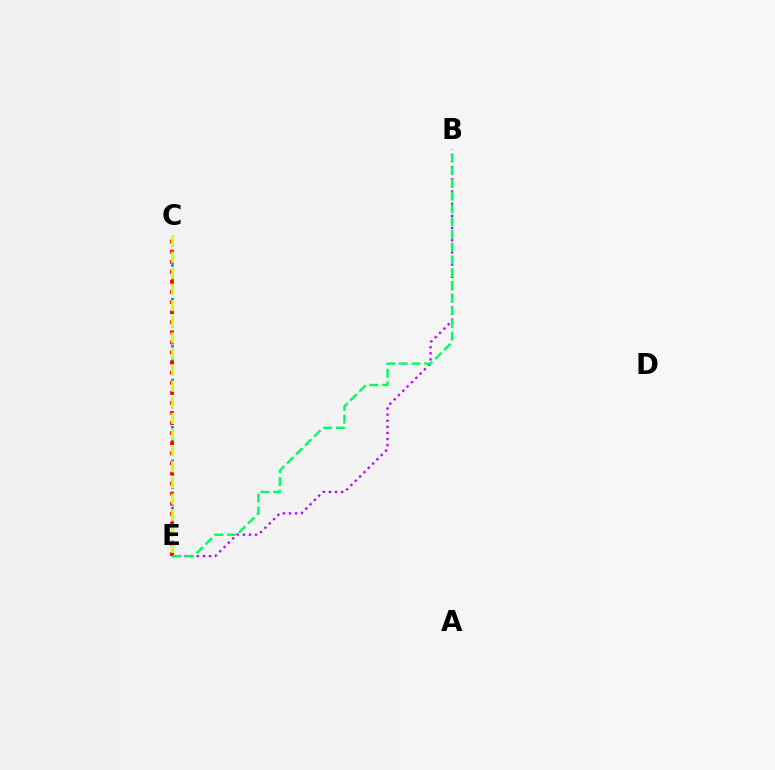{('B', 'E'): [{'color': '#b900ff', 'line_style': 'dotted', 'thickness': 1.66}, {'color': '#00ff5c', 'line_style': 'dashed', 'thickness': 1.73}], ('C', 'E'): [{'color': '#0074ff', 'line_style': 'dotted', 'thickness': 1.83}, {'color': '#ff0000', 'line_style': 'dotted', 'thickness': 2.74}, {'color': '#d1ff00', 'line_style': 'dashed', 'thickness': 2.19}]}